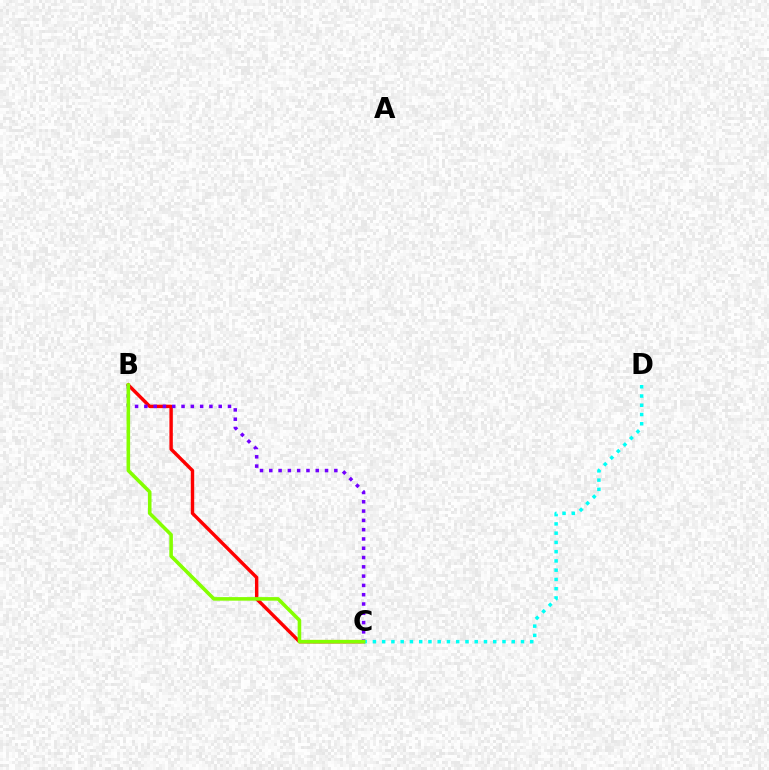{('B', 'C'): [{'color': '#ff0000', 'line_style': 'solid', 'thickness': 2.46}, {'color': '#7200ff', 'line_style': 'dotted', 'thickness': 2.52}, {'color': '#84ff00', 'line_style': 'solid', 'thickness': 2.57}], ('C', 'D'): [{'color': '#00fff6', 'line_style': 'dotted', 'thickness': 2.51}]}